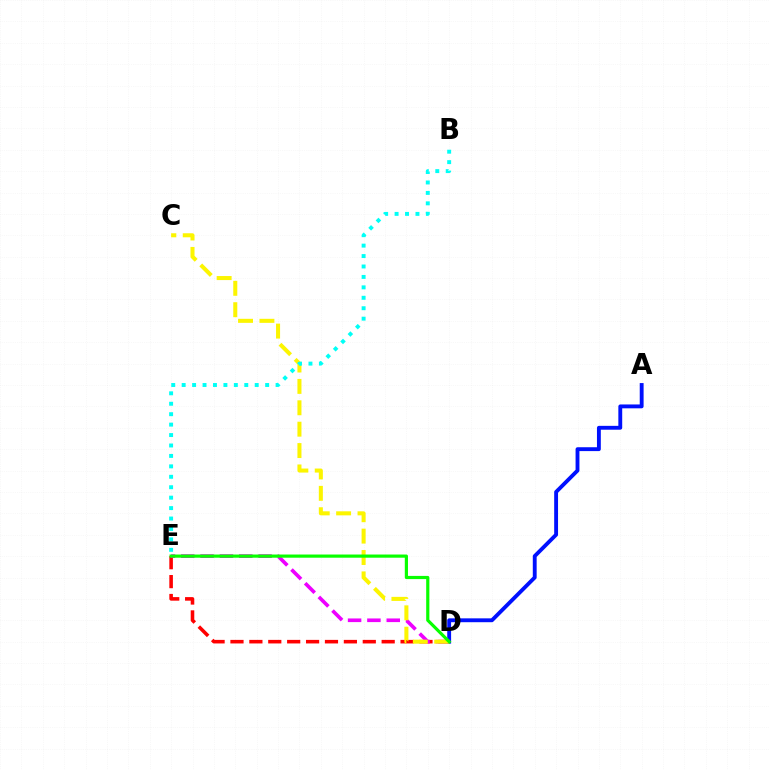{('D', 'E'): [{'color': '#ff0000', 'line_style': 'dashed', 'thickness': 2.57}, {'color': '#ee00ff', 'line_style': 'dashed', 'thickness': 2.63}, {'color': '#08ff00', 'line_style': 'solid', 'thickness': 2.29}], ('A', 'D'): [{'color': '#0010ff', 'line_style': 'solid', 'thickness': 2.78}], ('C', 'D'): [{'color': '#fcf500', 'line_style': 'dashed', 'thickness': 2.91}], ('B', 'E'): [{'color': '#00fff6', 'line_style': 'dotted', 'thickness': 2.84}]}